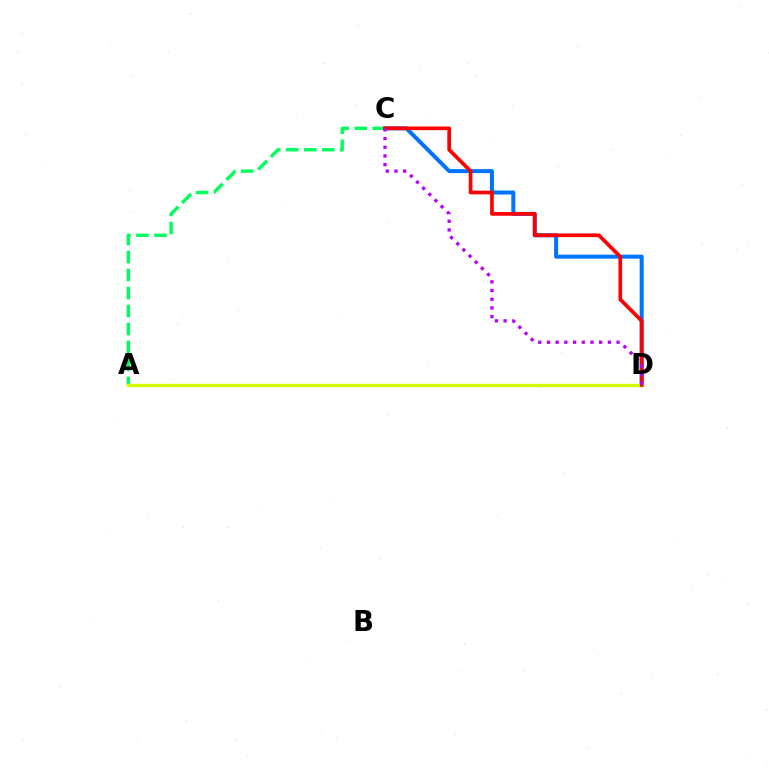{('C', 'D'): [{'color': '#0074ff', 'line_style': 'solid', 'thickness': 2.88}, {'color': '#ff0000', 'line_style': 'solid', 'thickness': 2.65}, {'color': '#b900ff', 'line_style': 'dotted', 'thickness': 2.36}], ('A', 'C'): [{'color': '#00ff5c', 'line_style': 'dashed', 'thickness': 2.44}], ('A', 'D'): [{'color': '#d1ff00', 'line_style': 'solid', 'thickness': 2.44}]}